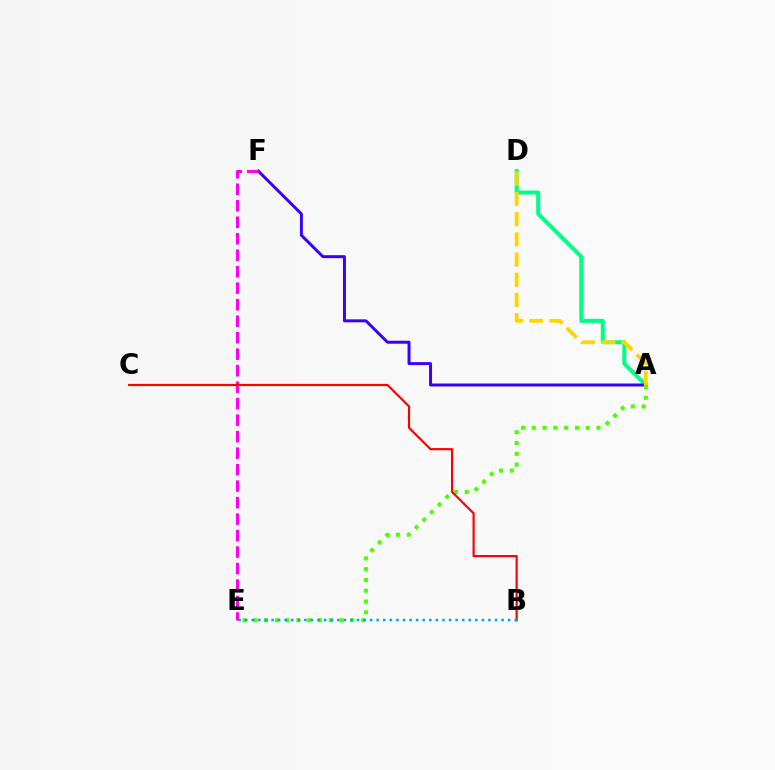{('A', 'D'): [{'color': '#00ff86', 'line_style': 'solid', 'thickness': 2.89}, {'color': '#ffd500', 'line_style': 'dashed', 'thickness': 2.75}], ('A', 'F'): [{'color': '#3700ff', 'line_style': 'solid', 'thickness': 2.14}], ('A', 'E'): [{'color': '#4fff00', 'line_style': 'dotted', 'thickness': 2.93}], ('E', 'F'): [{'color': '#ff00ed', 'line_style': 'dashed', 'thickness': 2.24}], ('B', 'C'): [{'color': '#ff0000', 'line_style': 'solid', 'thickness': 1.57}], ('B', 'E'): [{'color': '#009eff', 'line_style': 'dotted', 'thickness': 1.79}]}